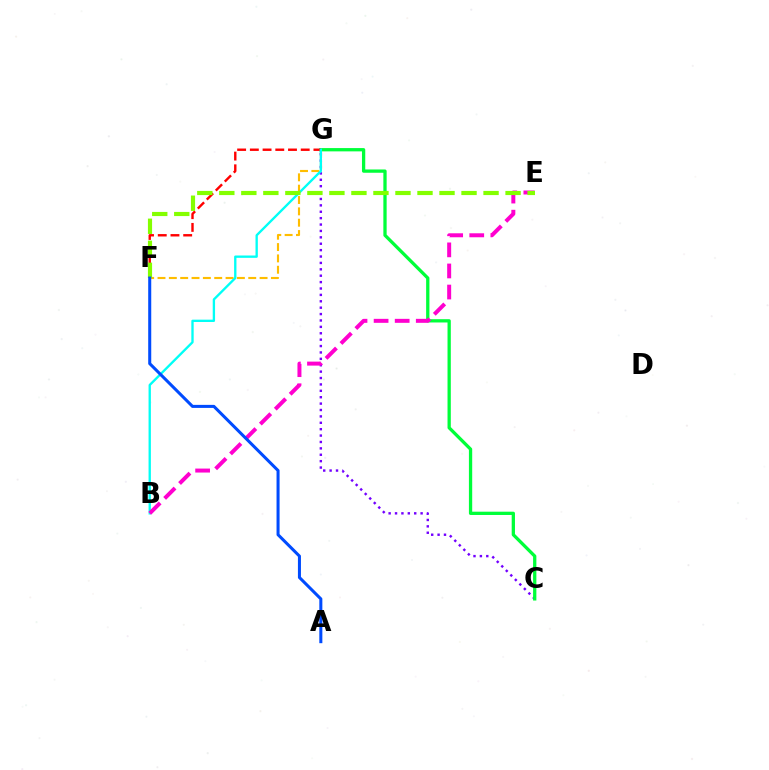{('C', 'G'): [{'color': '#7200ff', 'line_style': 'dotted', 'thickness': 1.74}, {'color': '#00ff39', 'line_style': 'solid', 'thickness': 2.37}], ('F', 'G'): [{'color': '#ff0000', 'line_style': 'dashed', 'thickness': 1.73}, {'color': '#ffbd00', 'line_style': 'dashed', 'thickness': 1.54}], ('B', 'G'): [{'color': '#00fff6', 'line_style': 'solid', 'thickness': 1.68}], ('B', 'E'): [{'color': '#ff00cf', 'line_style': 'dashed', 'thickness': 2.86}], ('E', 'F'): [{'color': '#84ff00', 'line_style': 'dashed', 'thickness': 2.99}], ('A', 'F'): [{'color': '#004bff', 'line_style': 'solid', 'thickness': 2.19}]}